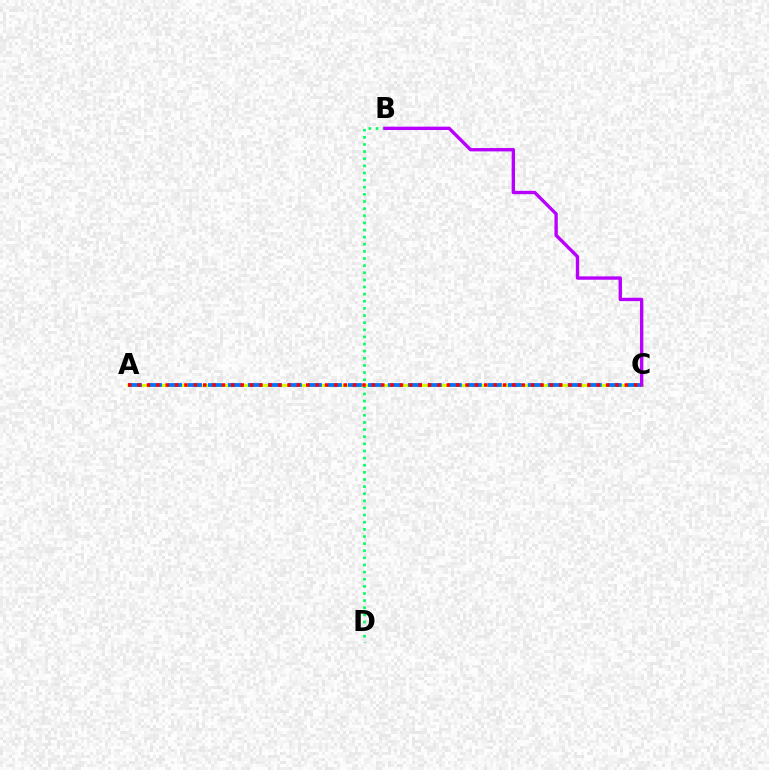{('B', 'D'): [{'color': '#00ff5c', 'line_style': 'dotted', 'thickness': 1.94}], ('A', 'C'): [{'color': '#d1ff00', 'line_style': 'solid', 'thickness': 2.06}, {'color': '#0074ff', 'line_style': 'dashed', 'thickness': 2.72}, {'color': '#ff0000', 'line_style': 'dotted', 'thickness': 2.55}], ('B', 'C'): [{'color': '#b900ff', 'line_style': 'solid', 'thickness': 2.41}]}